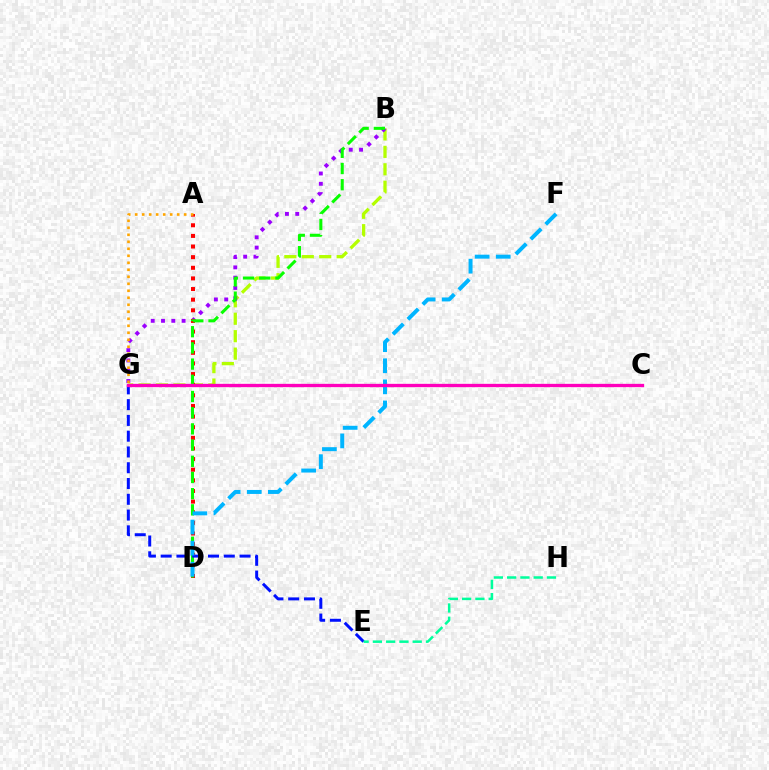{('B', 'G'): [{'color': '#b3ff00', 'line_style': 'dashed', 'thickness': 2.37}, {'color': '#9b00ff', 'line_style': 'dotted', 'thickness': 2.8}], ('A', 'D'): [{'color': '#ff0000', 'line_style': 'dotted', 'thickness': 2.89}], ('B', 'D'): [{'color': '#08ff00', 'line_style': 'dashed', 'thickness': 2.2}], ('A', 'G'): [{'color': '#ffa500', 'line_style': 'dotted', 'thickness': 1.9}], ('E', 'G'): [{'color': '#0010ff', 'line_style': 'dashed', 'thickness': 2.14}], ('D', 'F'): [{'color': '#00b5ff', 'line_style': 'dashed', 'thickness': 2.86}], ('C', 'G'): [{'color': '#ff00bd', 'line_style': 'solid', 'thickness': 2.39}], ('E', 'H'): [{'color': '#00ff9d', 'line_style': 'dashed', 'thickness': 1.8}]}